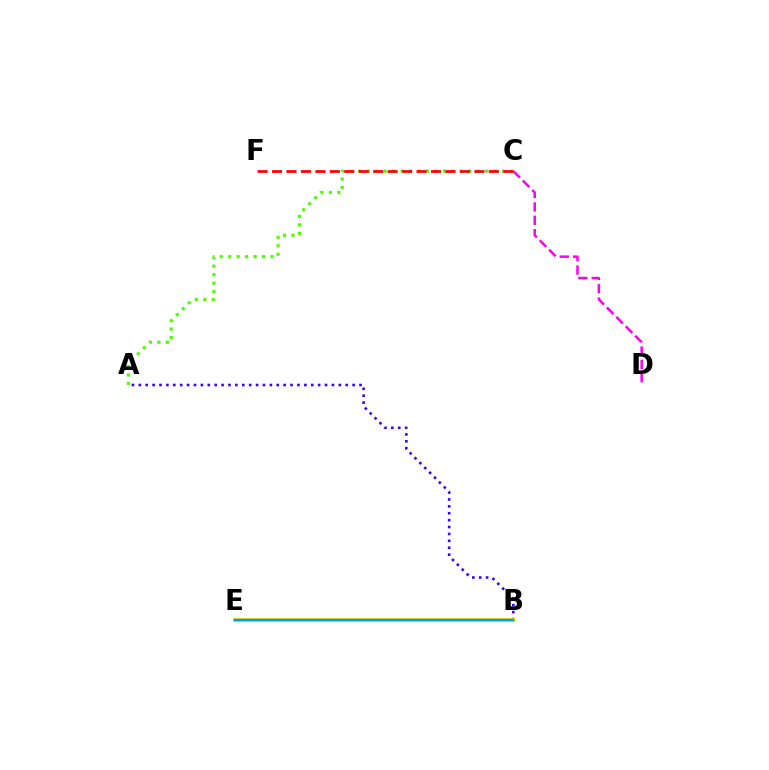{('A', 'C'): [{'color': '#4fff00', 'line_style': 'dotted', 'thickness': 2.3}], ('B', 'E'): [{'color': '#00ff86', 'line_style': 'solid', 'thickness': 2.27}, {'color': '#ffd500', 'line_style': 'solid', 'thickness': 2.93}, {'color': '#009eff', 'line_style': 'solid', 'thickness': 1.7}], ('C', 'D'): [{'color': '#ff00ed', 'line_style': 'dashed', 'thickness': 1.81}], ('C', 'F'): [{'color': '#ff0000', 'line_style': 'dashed', 'thickness': 1.96}], ('A', 'B'): [{'color': '#3700ff', 'line_style': 'dotted', 'thickness': 1.87}]}